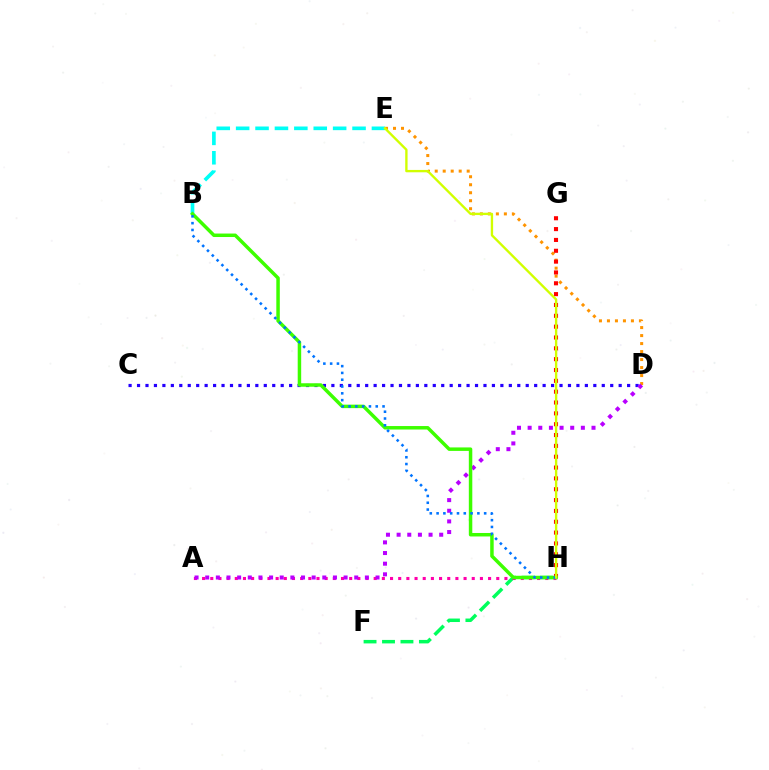{('C', 'D'): [{'color': '#2500ff', 'line_style': 'dotted', 'thickness': 2.3}], ('F', 'H'): [{'color': '#00ff5c', 'line_style': 'dashed', 'thickness': 2.51}], ('A', 'H'): [{'color': '#ff00ac', 'line_style': 'dotted', 'thickness': 2.22}], ('D', 'E'): [{'color': '#ff9400', 'line_style': 'dotted', 'thickness': 2.17}], ('G', 'H'): [{'color': '#ff0000', 'line_style': 'dotted', 'thickness': 2.95}], ('A', 'D'): [{'color': '#b900ff', 'line_style': 'dotted', 'thickness': 2.89}], ('B', 'E'): [{'color': '#00fff6', 'line_style': 'dashed', 'thickness': 2.64}], ('B', 'H'): [{'color': '#3dff00', 'line_style': 'solid', 'thickness': 2.51}, {'color': '#0074ff', 'line_style': 'dotted', 'thickness': 1.85}], ('E', 'H'): [{'color': '#d1ff00', 'line_style': 'solid', 'thickness': 1.7}]}